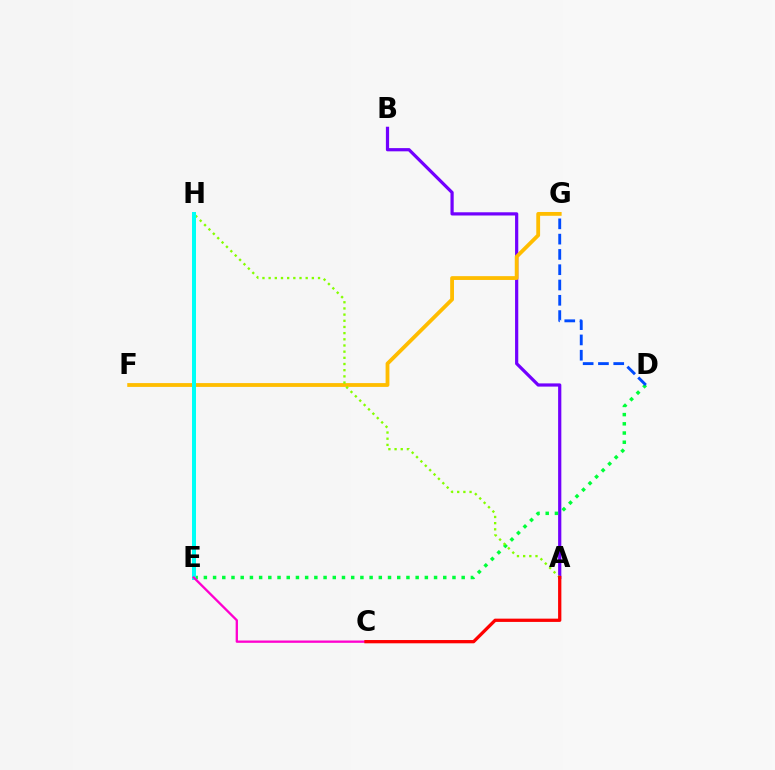{('A', 'B'): [{'color': '#7200ff', 'line_style': 'solid', 'thickness': 2.31}], ('F', 'G'): [{'color': '#ffbd00', 'line_style': 'solid', 'thickness': 2.74}], ('D', 'E'): [{'color': '#00ff39', 'line_style': 'dotted', 'thickness': 2.5}], ('D', 'G'): [{'color': '#004bff', 'line_style': 'dashed', 'thickness': 2.08}], ('A', 'H'): [{'color': '#84ff00', 'line_style': 'dotted', 'thickness': 1.68}], ('E', 'H'): [{'color': '#00fff6', 'line_style': 'solid', 'thickness': 2.88}], ('C', 'E'): [{'color': '#ff00cf', 'line_style': 'solid', 'thickness': 1.67}], ('A', 'C'): [{'color': '#ff0000', 'line_style': 'solid', 'thickness': 2.36}]}